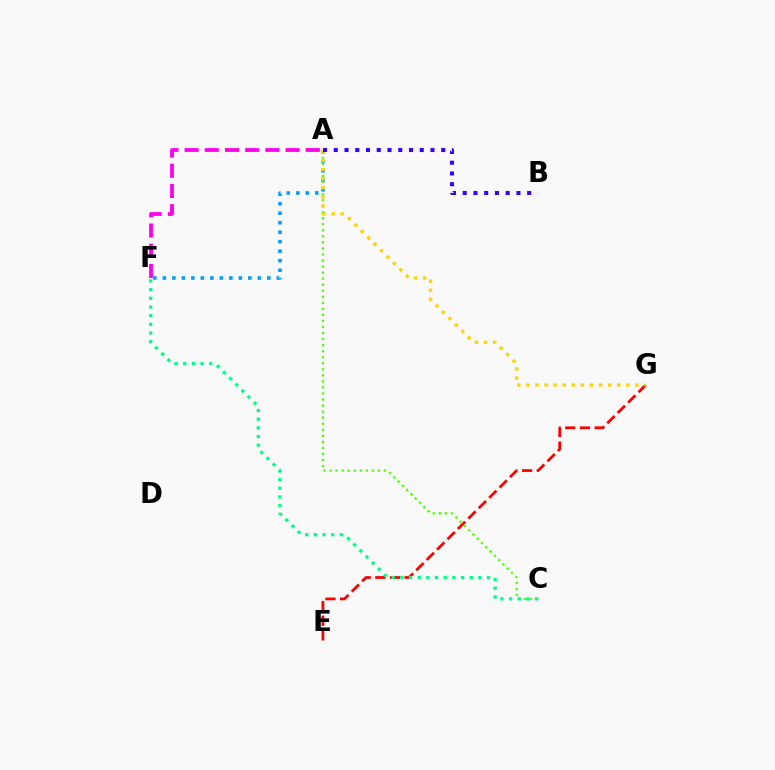{('E', 'G'): [{'color': '#ff0000', 'line_style': 'dashed', 'thickness': 1.99}], ('A', 'F'): [{'color': '#009eff', 'line_style': 'dotted', 'thickness': 2.58}, {'color': '#ff00ed', 'line_style': 'dashed', 'thickness': 2.74}], ('A', 'C'): [{'color': '#4fff00', 'line_style': 'dotted', 'thickness': 1.64}], ('A', 'G'): [{'color': '#ffd500', 'line_style': 'dotted', 'thickness': 2.47}], ('A', 'B'): [{'color': '#3700ff', 'line_style': 'dotted', 'thickness': 2.92}], ('C', 'F'): [{'color': '#00ff86', 'line_style': 'dotted', 'thickness': 2.36}]}